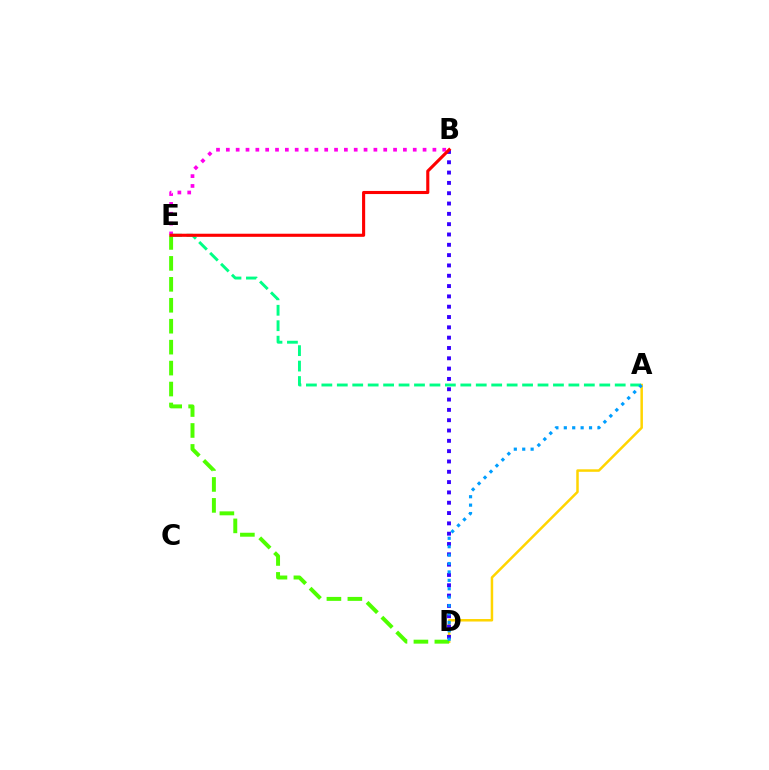{('B', 'E'): [{'color': '#ff00ed', 'line_style': 'dotted', 'thickness': 2.67}, {'color': '#ff0000', 'line_style': 'solid', 'thickness': 2.24}], ('A', 'D'): [{'color': '#ffd500', 'line_style': 'solid', 'thickness': 1.8}, {'color': '#009eff', 'line_style': 'dotted', 'thickness': 2.28}], ('B', 'D'): [{'color': '#3700ff', 'line_style': 'dotted', 'thickness': 2.8}], ('A', 'E'): [{'color': '#00ff86', 'line_style': 'dashed', 'thickness': 2.1}], ('D', 'E'): [{'color': '#4fff00', 'line_style': 'dashed', 'thickness': 2.84}]}